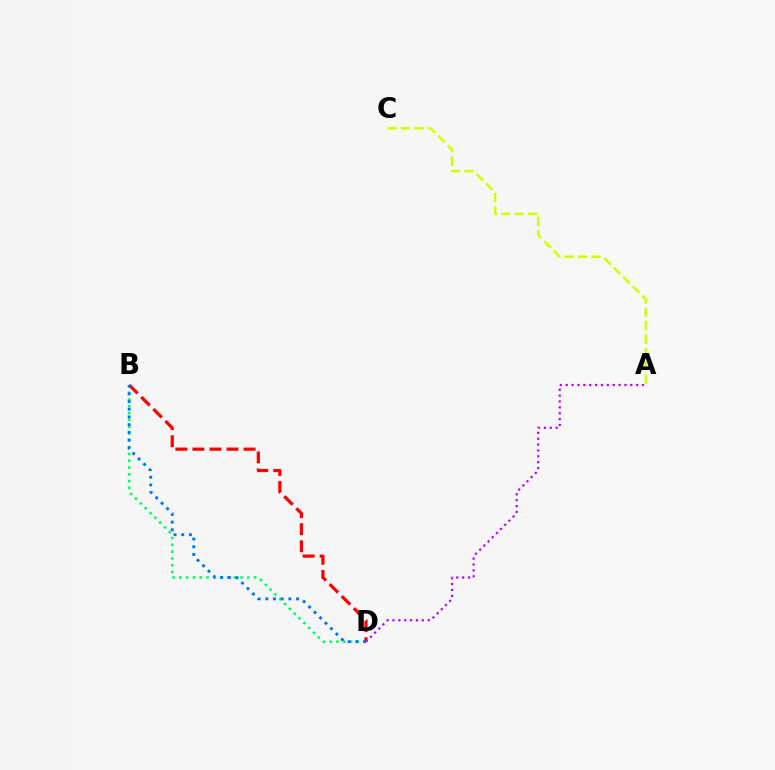{('B', 'D'): [{'color': '#00ff5c', 'line_style': 'dotted', 'thickness': 1.85}, {'color': '#ff0000', 'line_style': 'dashed', 'thickness': 2.32}, {'color': '#0074ff', 'line_style': 'dotted', 'thickness': 2.09}], ('A', 'D'): [{'color': '#b900ff', 'line_style': 'dotted', 'thickness': 1.6}], ('A', 'C'): [{'color': '#d1ff00', 'line_style': 'dashed', 'thickness': 1.82}]}